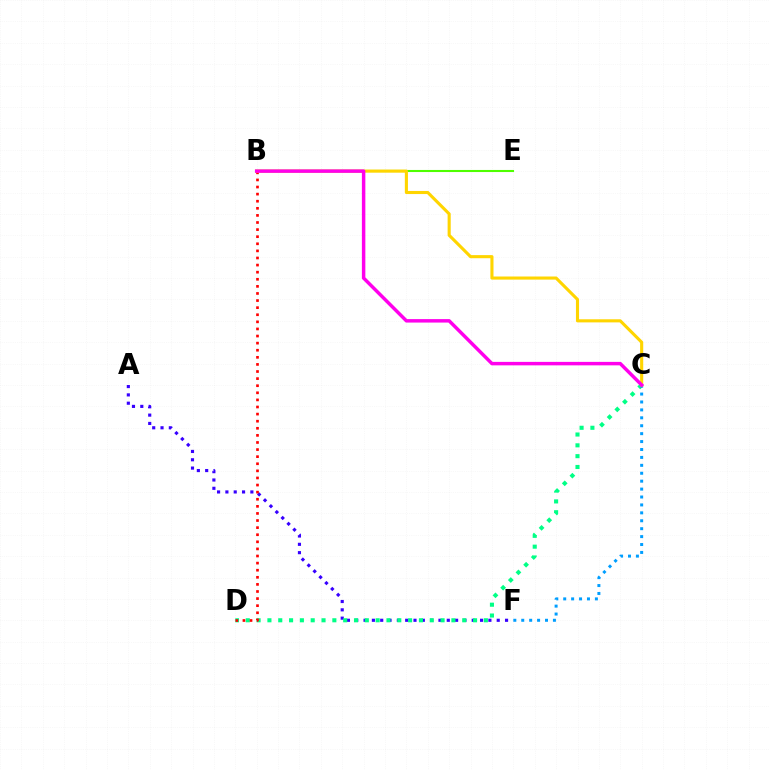{('A', 'F'): [{'color': '#3700ff', 'line_style': 'dotted', 'thickness': 2.26}], ('C', 'D'): [{'color': '#00ff86', 'line_style': 'dotted', 'thickness': 2.94}], ('B', 'E'): [{'color': '#4fff00', 'line_style': 'solid', 'thickness': 1.5}], ('B', 'D'): [{'color': '#ff0000', 'line_style': 'dotted', 'thickness': 1.93}], ('C', 'F'): [{'color': '#009eff', 'line_style': 'dotted', 'thickness': 2.15}], ('B', 'C'): [{'color': '#ffd500', 'line_style': 'solid', 'thickness': 2.23}, {'color': '#ff00ed', 'line_style': 'solid', 'thickness': 2.49}]}